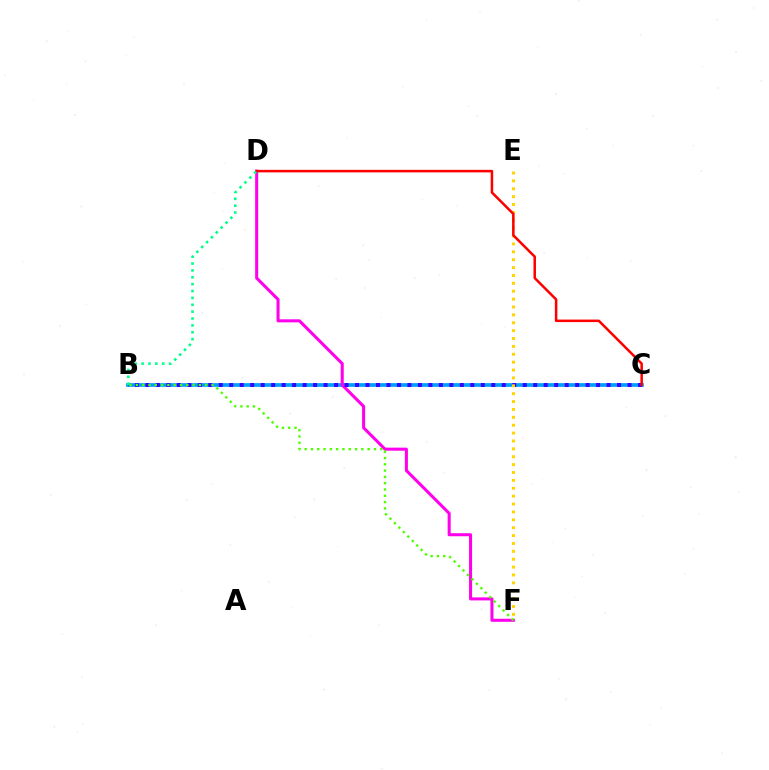{('B', 'C'): [{'color': '#009eff', 'line_style': 'solid', 'thickness': 2.66}, {'color': '#3700ff', 'line_style': 'dotted', 'thickness': 2.85}], ('D', 'F'): [{'color': '#ff00ed', 'line_style': 'solid', 'thickness': 2.19}], ('E', 'F'): [{'color': '#ffd500', 'line_style': 'dotted', 'thickness': 2.14}], ('C', 'D'): [{'color': '#ff0000', 'line_style': 'solid', 'thickness': 1.82}], ('B', 'F'): [{'color': '#4fff00', 'line_style': 'dotted', 'thickness': 1.71}], ('B', 'D'): [{'color': '#00ff86', 'line_style': 'dotted', 'thickness': 1.87}]}